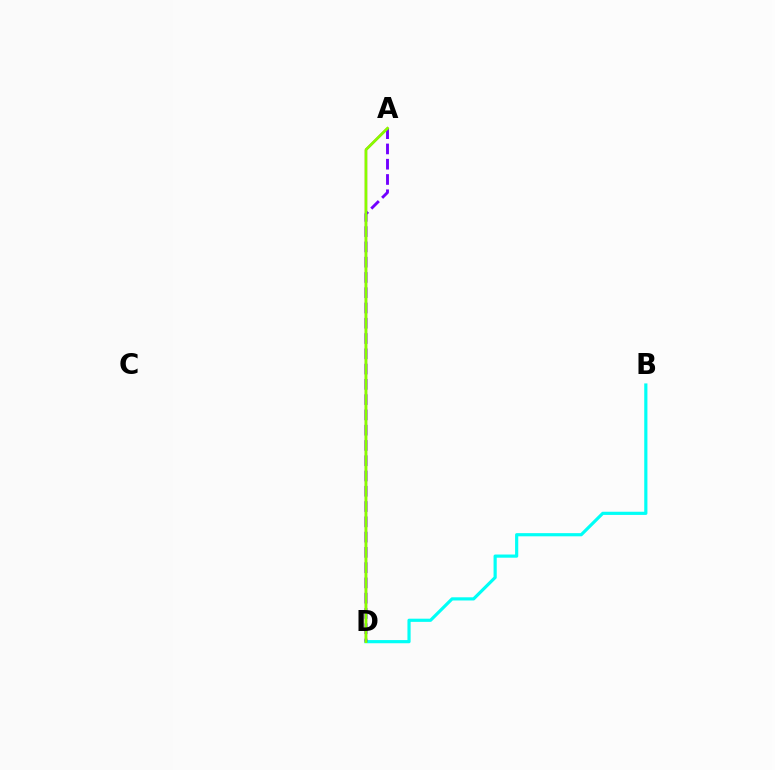{('B', 'D'): [{'color': '#00fff6', 'line_style': 'solid', 'thickness': 2.29}], ('A', 'D'): [{'color': '#ff0000', 'line_style': 'solid', 'thickness': 1.62}, {'color': '#7200ff', 'line_style': 'dashed', 'thickness': 2.07}, {'color': '#84ff00', 'line_style': 'solid', 'thickness': 1.92}]}